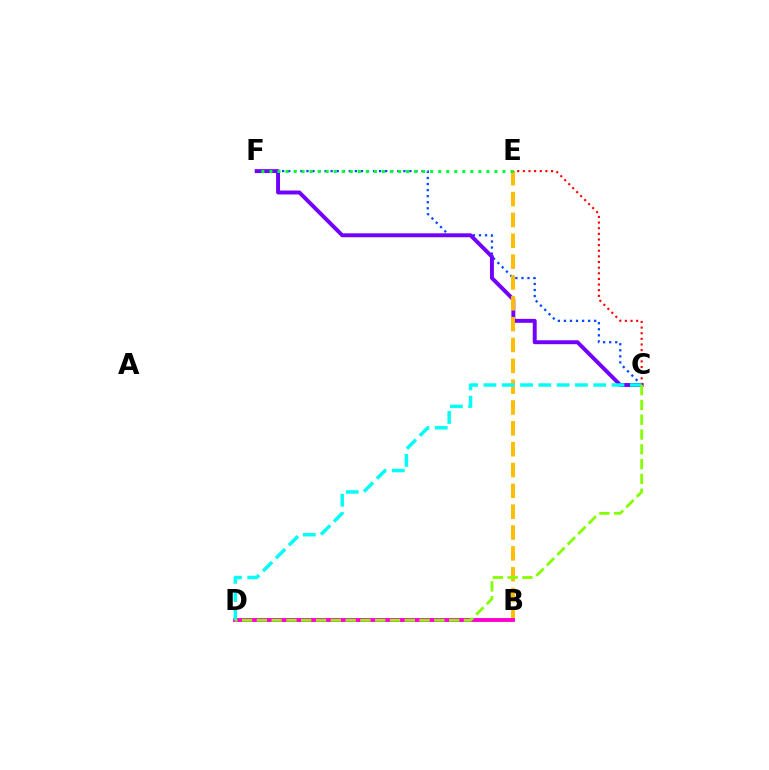{('C', 'F'): [{'color': '#004bff', 'line_style': 'dotted', 'thickness': 1.65}, {'color': '#7200ff', 'line_style': 'solid', 'thickness': 2.83}], ('B', 'E'): [{'color': '#ffbd00', 'line_style': 'dashed', 'thickness': 2.83}], ('E', 'F'): [{'color': '#00ff39', 'line_style': 'dotted', 'thickness': 2.18}], ('B', 'D'): [{'color': '#ff00cf', 'line_style': 'solid', 'thickness': 2.79}], ('C', 'E'): [{'color': '#ff0000', 'line_style': 'dotted', 'thickness': 1.53}], ('C', 'D'): [{'color': '#00fff6', 'line_style': 'dashed', 'thickness': 2.49}, {'color': '#84ff00', 'line_style': 'dashed', 'thickness': 2.01}]}